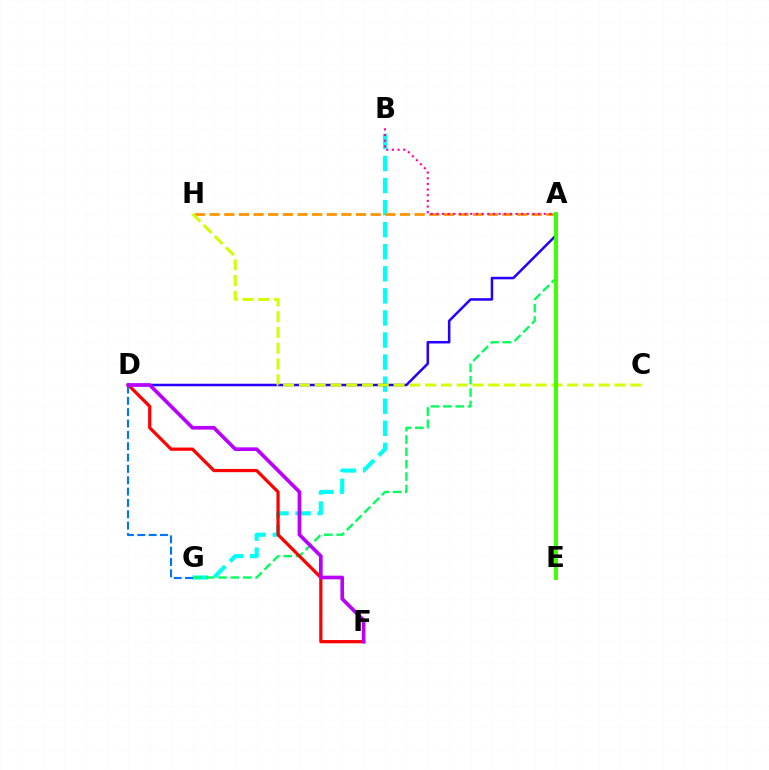{('B', 'G'): [{'color': '#00fff6', 'line_style': 'dashed', 'thickness': 3.0}], ('A', 'D'): [{'color': '#2500ff', 'line_style': 'solid', 'thickness': 1.82}], ('A', 'H'): [{'color': '#ff9400', 'line_style': 'dashed', 'thickness': 1.99}], ('A', 'G'): [{'color': '#00ff5c', 'line_style': 'dashed', 'thickness': 1.68}], ('D', 'F'): [{'color': '#ff0000', 'line_style': 'solid', 'thickness': 2.32}, {'color': '#b900ff', 'line_style': 'solid', 'thickness': 2.63}], ('D', 'G'): [{'color': '#0074ff', 'line_style': 'dashed', 'thickness': 1.54}], ('A', 'B'): [{'color': '#ff00ac', 'line_style': 'dotted', 'thickness': 1.54}], ('C', 'H'): [{'color': '#d1ff00', 'line_style': 'dashed', 'thickness': 2.14}], ('A', 'E'): [{'color': '#3dff00', 'line_style': 'solid', 'thickness': 2.8}]}